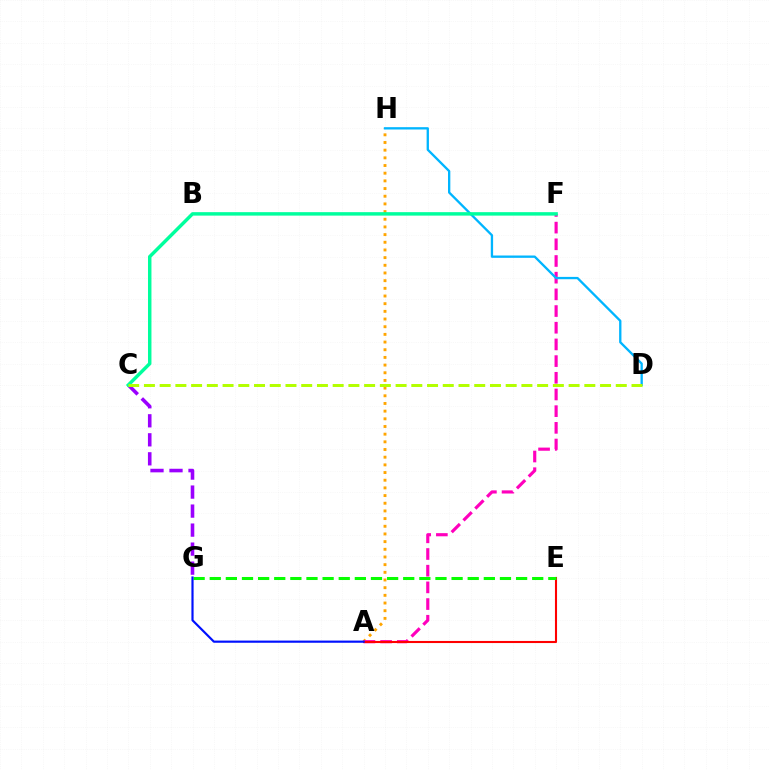{('A', 'H'): [{'color': '#ffa500', 'line_style': 'dotted', 'thickness': 2.09}], ('A', 'F'): [{'color': '#ff00bd', 'line_style': 'dashed', 'thickness': 2.27}], ('D', 'H'): [{'color': '#00b5ff', 'line_style': 'solid', 'thickness': 1.67}], ('C', 'G'): [{'color': '#9b00ff', 'line_style': 'dashed', 'thickness': 2.58}], ('A', 'E'): [{'color': '#ff0000', 'line_style': 'solid', 'thickness': 1.51}], ('E', 'G'): [{'color': '#08ff00', 'line_style': 'dashed', 'thickness': 2.19}], ('C', 'F'): [{'color': '#00ff9d', 'line_style': 'solid', 'thickness': 2.49}], ('A', 'G'): [{'color': '#0010ff', 'line_style': 'solid', 'thickness': 1.56}], ('C', 'D'): [{'color': '#b3ff00', 'line_style': 'dashed', 'thickness': 2.14}]}